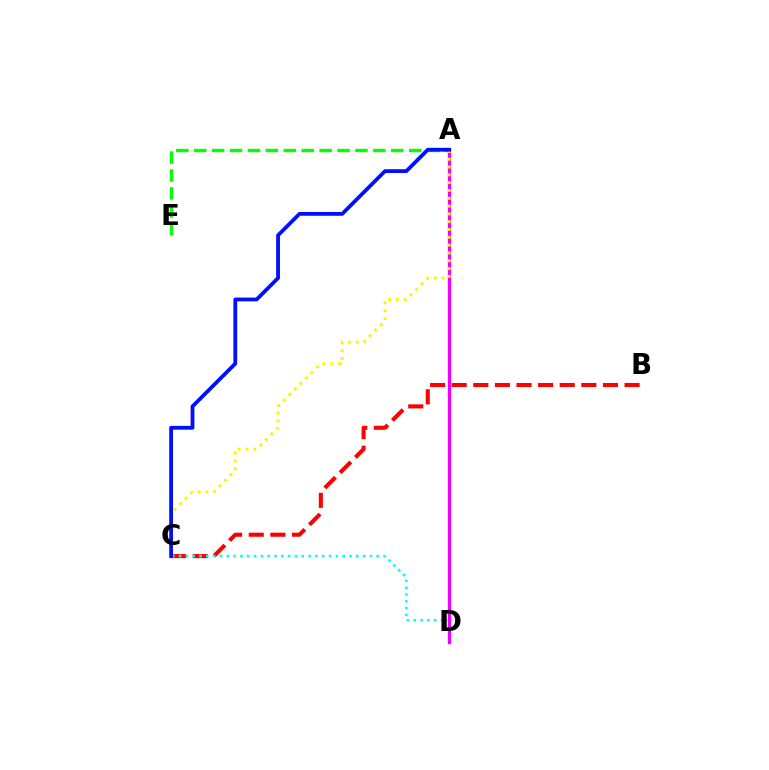{('B', 'C'): [{'color': '#ff0000', 'line_style': 'dashed', 'thickness': 2.94}], ('A', 'E'): [{'color': '#08ff00', 'line_style': 'dashed', 'thickness': 2.43}], ('C', 'D'): [{'color': '#00fff6', 'line_style': 'dotted', 'thickness': 1.85}], ('A', 'D'): [{'color': '#ee00ff', 'line_style': 'solid', 'thickness': 2.36}], ('A', 'C'): [{'color': '#fcf500', 'line_style': 'dotted', 'thickness': 2.12}, {'color': '#0010ff', 'line_style': 'solid', 'thickness': 2.73}]}